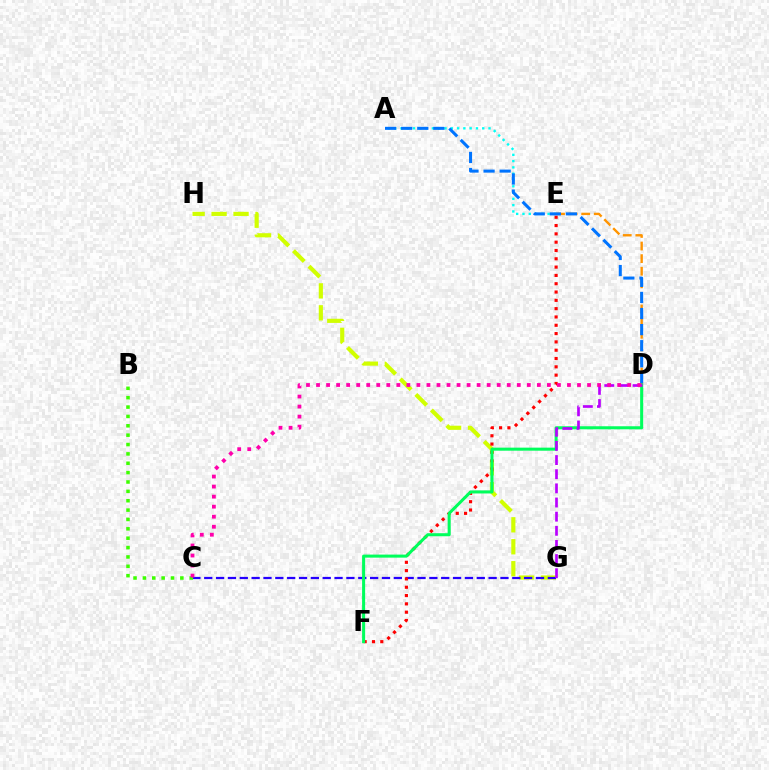{('G', 'H'): [{'color': '#d1ff00', 'line_style': 'dashed', 'thickness': 2.98}], ('C', 'G'): [{'color': '#2500ff', 'line_style': 'dashed', 'thickness': 1.61}], ('A', 'E'): [{'color': '#00fff6', 'line_style': 'dotted', 'thickness': 1.71}], ('D', 'E'): [{'color': '#ff9400', 'line_style': 'dashed', 'thickness': 1.71}], ('E', 'F'): [{'color': '#ff0000', 'line_style': 'dotted', 'thickness': 2.26}], ('B', 'C'): [{'color': '#3dff00', 'line_style': 'dotted', 'thickness': 2.54}], ('A', 'D'): [{'color': '#0074ff', 'line_style': 'dashed', 'thickness': 2.19}], ('D', 'F'): [{'color': '#00ff5c', 'line_style': 'solid', 'thickness': 2.19}], ('D', 'G'): [{'color': '#b900ff', 'line_style': 'dashed', 'thickness': 1.92}], ('C', 'D'): [{'color': '#ff00ac', 'line_style': 'dotted', 'thickness': 2.73}]}